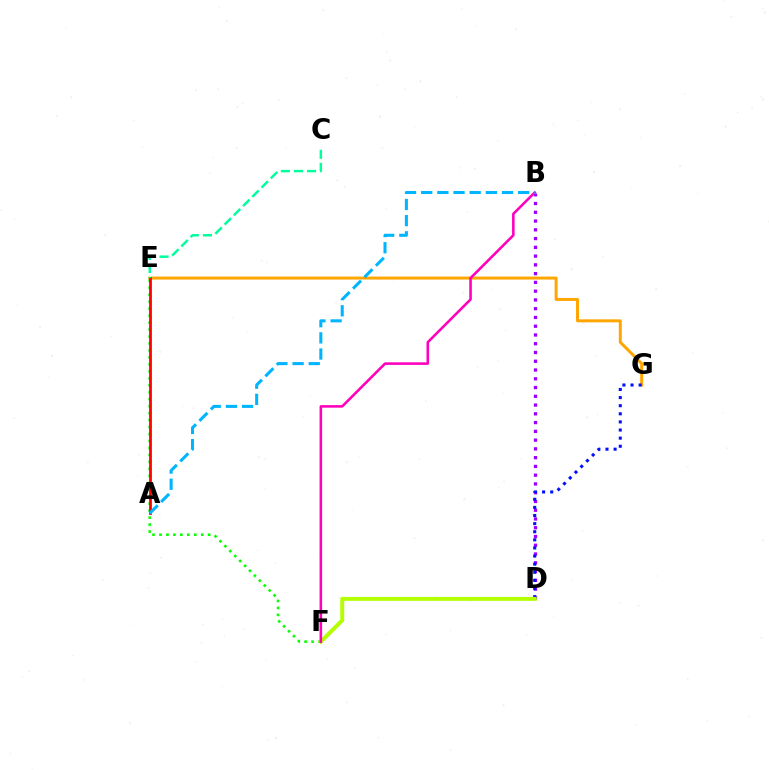{('B', 'D'): [{'color': '#9b00ff', 'line_style': 'dotted', 'thickness': 2.38}], ('E', 'G'): [{'color': '#ffa500', 'line_style': 'solid', 'thickness': 2.14}], ('E', 'F'): [{'color': '#08ff00', 'line_style': 'dotted', 'thickness': 1.89}], ('A', 'E'): [{'color': '#ff0000', 'line_style': 'solid', 'thickness': 1.98}], ('D', 'G'): [{'color': '#0010ff', 'line_style': 'dotted', 'thickness': 2.2}], ('D', 'F'): [{'color': '#b3ff00', 'line_style': 'solid', 'thickness': 2.85}], ('C', 'E'): [{'color': '#00ff9d', 'line_style': 'dashed', 'thickness': 1.78}], ('B', 'F'): [{'color': '#ff00bd', 'line_style': 'solid', 'thickness': 1.85}], ('A', 'B'): [{'color': '#00b5ff', 'line_style': 'dashed', 'thickness': 2.19}]}